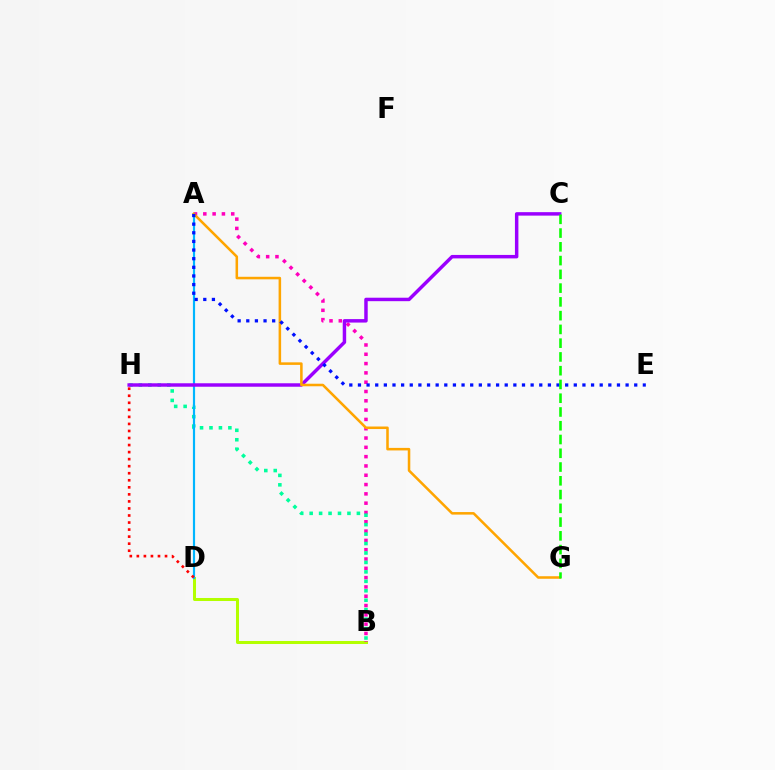{('B', 'D'): [{'color': '#b3ff00', 'line_style': 'solid', 'thickness': 2.18}], ('A', 'B'): [{'color': '#ff00bd', 'line_style': 'dotted', 'thickness': 2.53}], ('B', 'H'): [{'color': '#00ff9d', 'line_style': 'dotted', 'thickness': 2.57}], ('A', 'D'): [{'color': '#00b5ff', 'line_style': 'solid', 'thickness': 1.57}], ('C', 'H'): [{'color': '#9b00ff', 'line_style': 'solid', 'thickness': 2.49}], ('A', 'G'): [{'color': '#ffa500', 'line_style': 'solid', 'thickness': 1.83}], ('A', 'E'): [{'color': '#0010ff', 'line_style': 'dotted', 'thickness': 2.35}], ('D', 'H'): [{'color': '#ff0000', 'line_style': 'dotted', 'thickness': 1.91}], ('C', 'G'): [{'color': '#08ff00', 'line_style': 'dashed', 'thickness': 1.87}]}